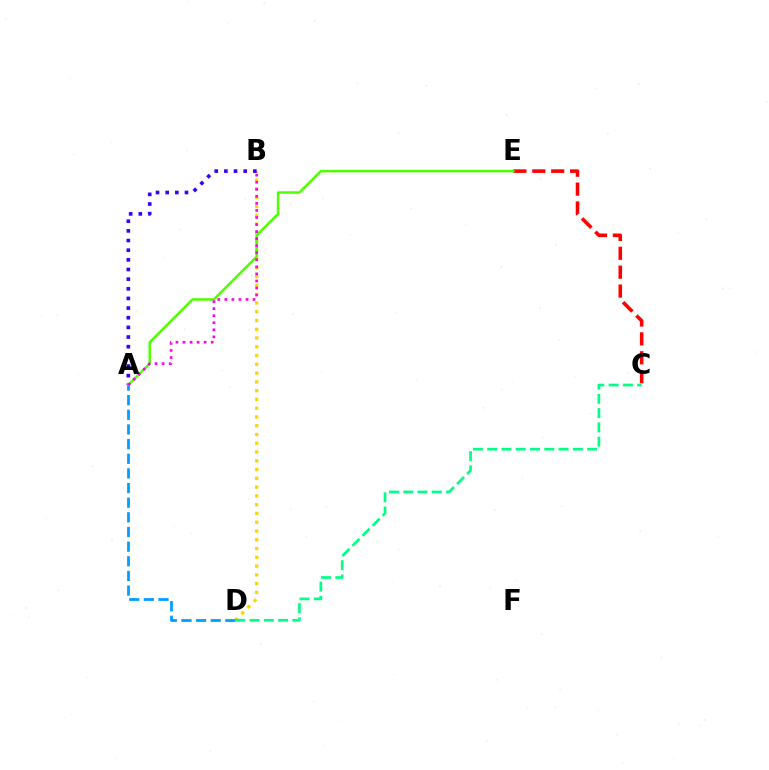{('B', 'D'): [{'color': '#ffd500', 'line_style': 'dotted', 'thickness': 2.38}], ('C', 'E'): [{'color': '#ff0000', 'line_style': 'dashed', 'thickness': 2.57}], ('A', 'B'): [{'color': '#3700ff', 'line_style': 'dotted', 'thickness': 2.62}, {'color': '#ff00ed', 'line_style': 'dotted', 'thickness': 1.92}], ('A', 'E'): [{'color': '#4fff00', 'line_style': 'solid', 'thickness': 1.8}], ('A', 'D'): [{'color': '#009eff', 'line_style': 'dashed', 'thickness': 1.99}], ('C', 'D'): [{'color': '#00ff86', 'line_style': 'dashed', 'thickness': 1.94}]}